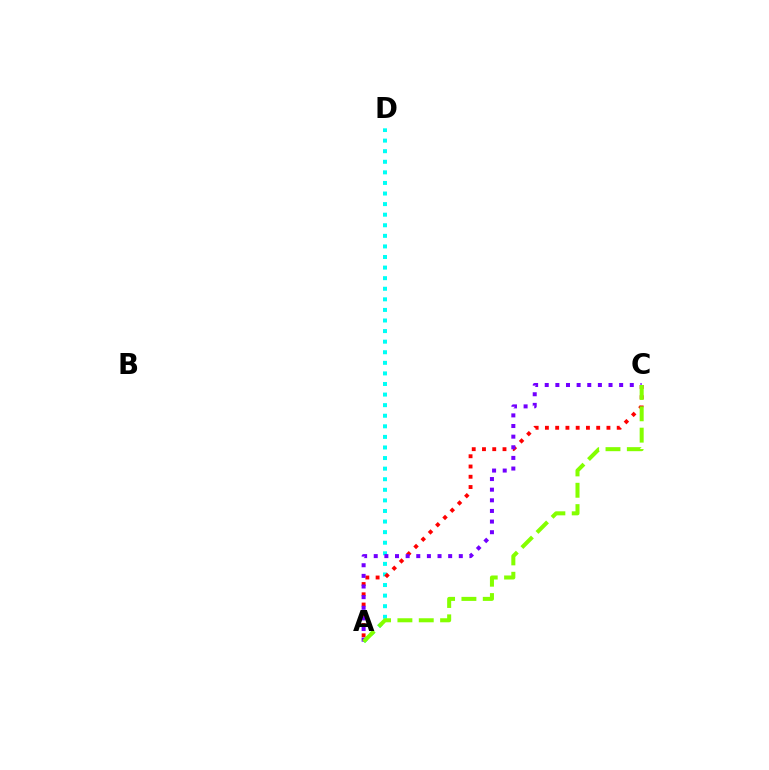{('A', 'D'): [{'color': '#00fff6', 'line_style': 'dotted', 'thickness': 2.88}], ('A', 'C'): [{'color': '#ff0000', 'line_style': 'dotted', 'thickness': 2.79}, {'color': '#7200ff', 'line_style': 'dotted', 'thickness': 2.89}, {'color': '#84ff00', 'line_style': 'dashed', 'thickness': 2.9}]}